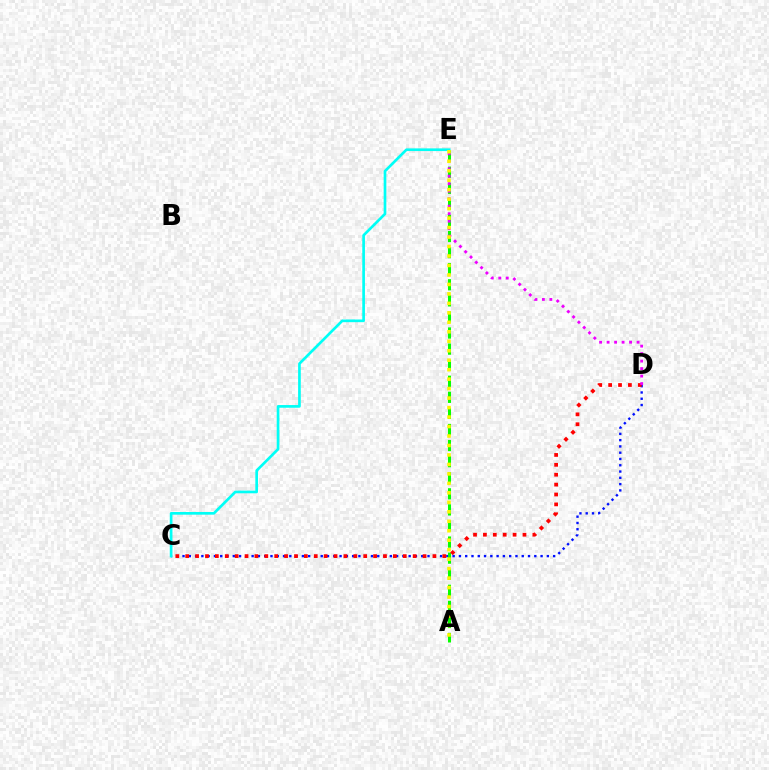{('C', 'D'): [{'color': '#0010ff', 'line_style': 'dotted', 'thickness': 1.71}, {'color': '#ff0000', 'line_style': 'dotted', 'thickness': 2.69}], ('C', 'E'): [{'color': '#00fff6', 'line_style': 'solid', 'thickness': 1.93}], ('A', 'E'): [{'color': '#08ff00', 'line_style': 'dashed', 'thickness': 2.18}, {'color': '#fcf500', 'line_style': 'dotted', 'thickness': 2.57}], ('D', 'E'): [{'color': '#ee00ff', 'line_style': 'dotted', 'thickness': 2.04}]}